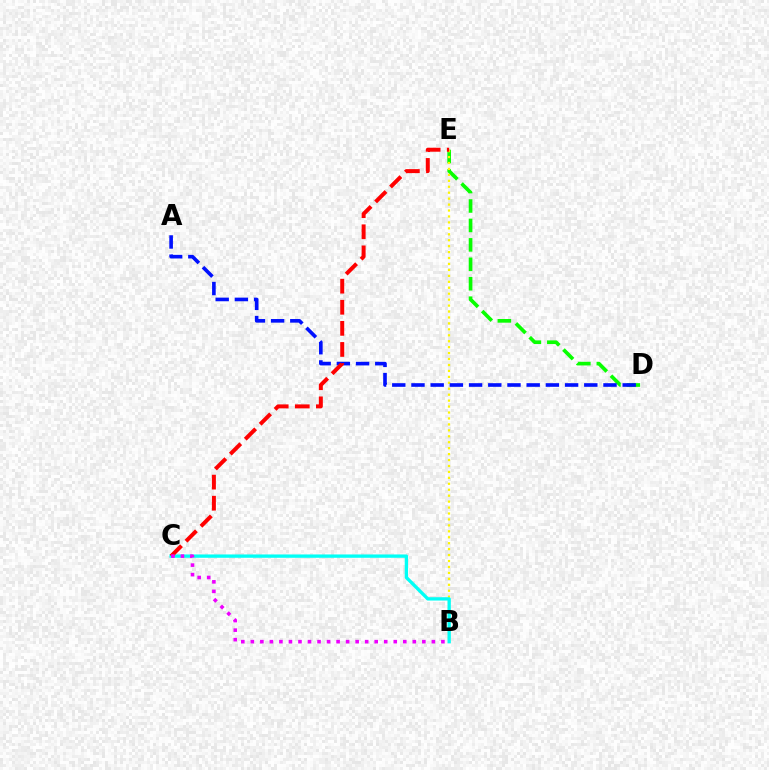{('D', 'E'): [{'color': '#08ff00', 'line_style': 'dashed', 'thickness': 2.64}], ('B', 'E'): [{'color': '#fcf500', 'line_style': 'dotted', 'thickness': 1.61}], ('A', 'D'): [{'color': '#0010ff', 'line_style': 'dashed', 'thickness': 2.61}], ('B', 'C'): [{'color': '#00fff6', 'line_style': 'solid', 'thickness': 2.39}, {'color': '#ee00ff', 'line_style': 'dotted', 'thickness': 2.59}], ('C', 'E'): [{'color': '#ff0000', 'line_style': 'dashed', 'thickness': 2.86}]}